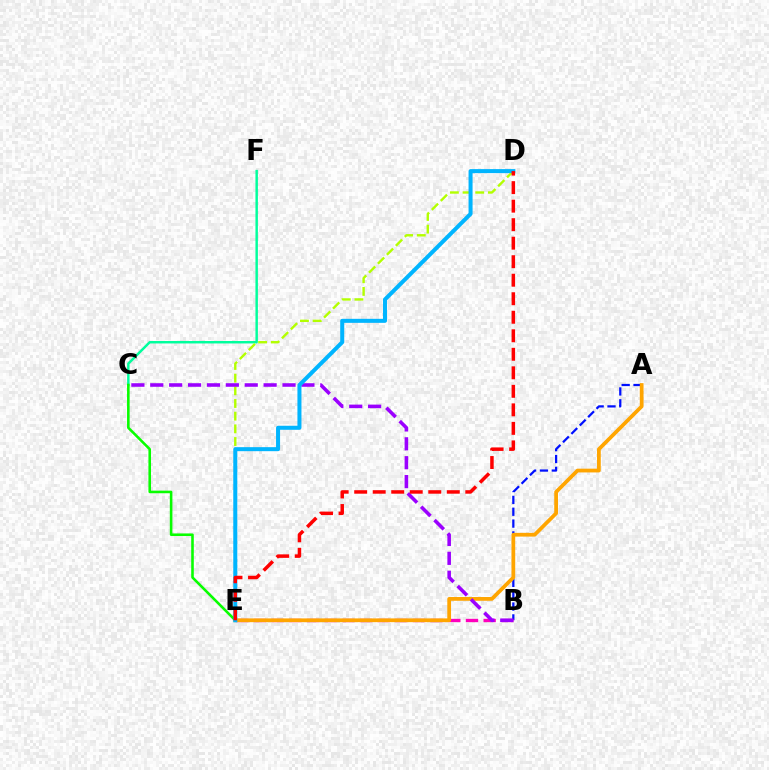{('A', 'B'): [{'color': '#0010ff', 'line_style': 'dashed', 'thickness': 1.61}], ('C', 'F'): [{'color': '#00ff9d', 'line_style': 'solid', 'thickness': 1.77}], ('D', 'E'): [{'color': '#b3ff00', 'line_style': 'dashed', 'thickness': 1.72}, {'color': '#00b5ff', 'line_style': 'solid', 'thickness': 2.89}, {'color': '#ff0000', 'line_style': 'dashed', 'thickness': 2.52}], ('B', 'E'): [{'color': '#ff00bd', 'line_style': 'dashed', 'thickness': 2.4}], ('A', 'E'): [{'color': '#ffa500', 'line_style': 'solid', 'thickness': 2.7}], ('B', 'C'): [{'color': '#9b00ff', 'line_style': 'dashed', 'thickness': 2.57}], ('C', 'E'): [{'color': '#08ff00', 'line_style': 'solid', 'thickness': 1.86}]}